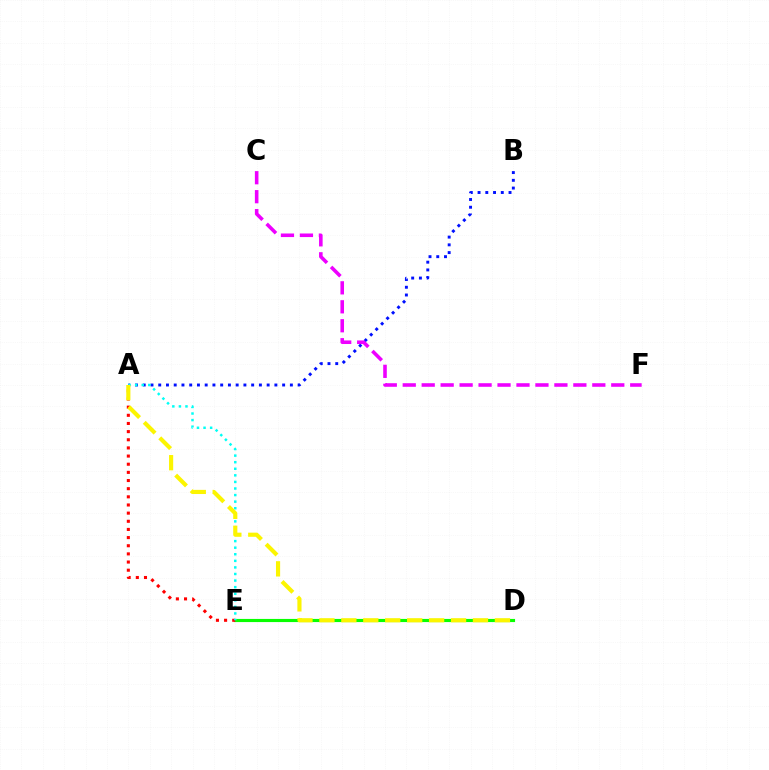{('D', 'E'): [{'color': '#08ff00', 'line_style': 'solid', 'thickness': 2.26}], ('A', 'B'): [{'color': '#0010ff', 'line_style': 'dotted', 'thickness': 2.1}], ('A', 'E'): [{'color': '#ff0000', 'line_style': 'dotted', 'thickness': 2.21}, {'color': '#00fff6', 'line_style': 'dotted', 'thickness': 1.79}], ('A', 'D'): [{'color': '#fcf500', 'line_style': 'dashed', 'thickness': 2.98}], ('C', 'F'): [{'color': '#ee00ff', 'line_style': 'dashed', 'thickness': 2.58}]}